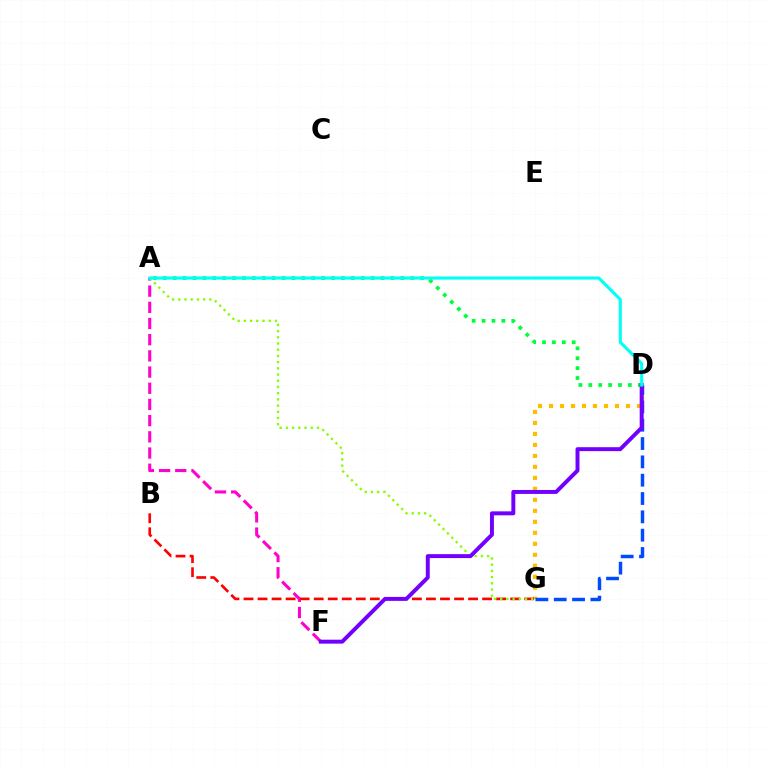{('D', 'G'): [{'color': '#ffbd00', 'line_style': 'dotted', 'thickness': 2.99}, {'color': '#004bff', 'line_style': 'dashed', 'thickness': 2.49}], ('A', 'F'): [{'color': '#ff00cf', 'line_style': 'dashed', 'thickness': 2.2}], ('B', 'G'): [{'color': '#ff0000', 'line_style': 'dashed', 'thickness': 1.91}], ('A', 'G'): [{'color': '#84ff00', 'line_style': 'dotted', 'thickness': 1.69}], ('A', 'D'): [{'color': '#00ff39', 'line_style': 'dotted', 'thickness': 2.69}, {'color': '#00fff6', 'line_style': 'solid', 'thickness': 2.24}], ('D', 'F'): [{'color': '#7200ff', 'line_style': 'solid', 'thickness': 2.85}]}